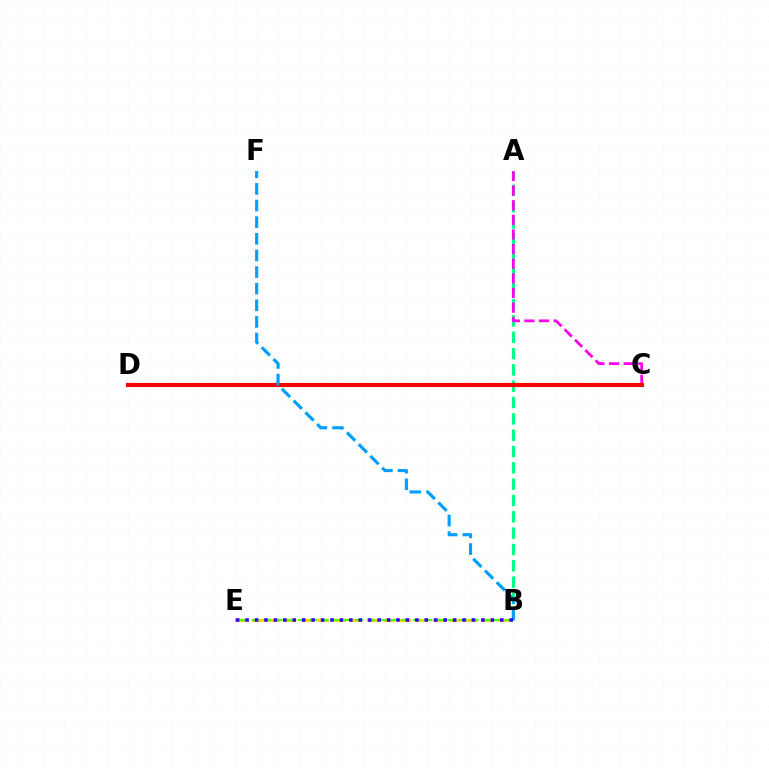{('A', 'B'): [{'color': '#00ff86', 'line_style': 'dashed', 'thickness': 2.22}], ('A', 'C'): [{'color': '#ff00ed', 'line_style': 'dashed', 'thickness': 1.99}], ('C', 'D'): [{'color': '#ff0000', 'line_style': 'solid', 'thickness': 2.98}], ('B', 'F'): [{'color': '#009eff', 'line_style': 'dashed', 'thickness': 2.26}], ('B', 'E'): [{'color': '#ffd500', 'line_style': 'dashed', 'thickness': 2.23}, {'color': '#4fff00', 'line_style': 'dashed', 'thickness': 1.56}, {'color': '#3700ff', 'line_style': 'dotted', 'thickness': 2.56}]}